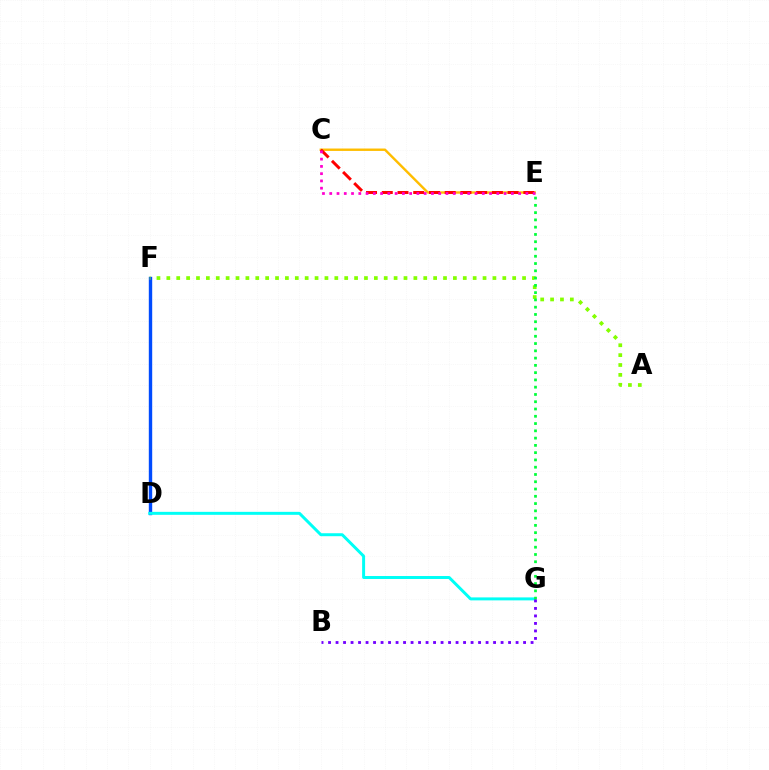{('C', 'E'): [{'color': '#ffbd00', 'line_style': 'solid', 'thickness': 1.73}, {'color': '#ff0000', 'line_style': 'dashed', 'thickness': 2.14}, {'color': '#ff00cf', 'line_style': 'dotted', 'thickness': 1.97}], ('D', 'F'): [{'color': '#004bff', 'line_style': 'solid', 'thickness': 2.44}], ('D', 'G'): [{'color': '#00fff6', 'line_style': 'solid', 'thickness': 2.14}], ('A', 'F'): [{'color': '#84ff00', 'line_style': 'dotted', 'thickness': 2.68}], ('E', 'G'): [{'color': '#00ff39', 'line_style': 'dotted', 'thickness': 1.98}], ('B', 'G'): [{'color': '#7200ff', 'line_style': 'dotted', 'thickness': 2.04}]}